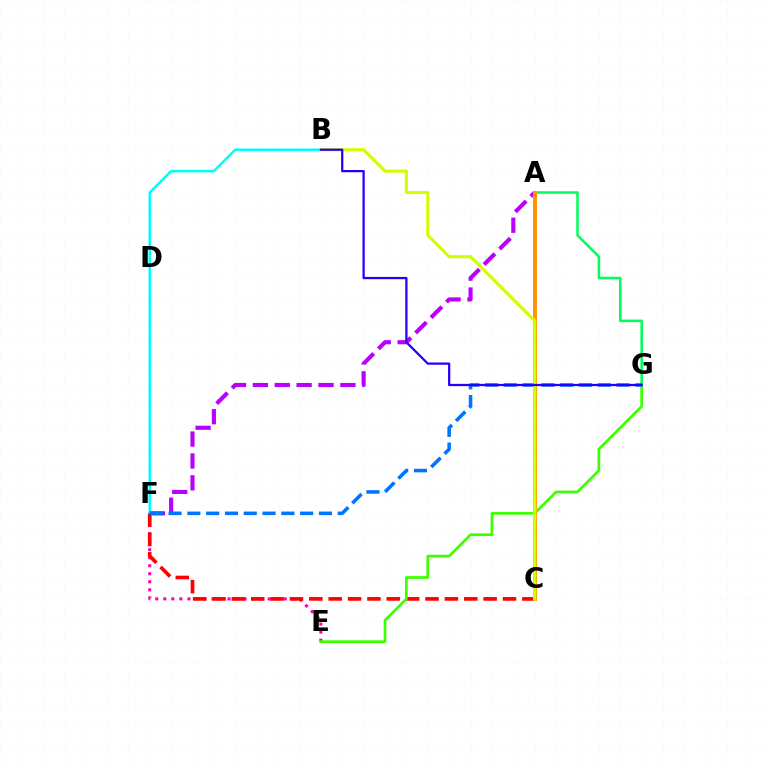{('E', 'F'): [{'color': '#ff00ac', 'line_style': 'dotted', 'thickness': 2.18}], ('B', 'F'): [{'color': '#00fff6', 'line_style': 'solid', 'thickness': 1.82}], ('C', 'F'): [{'color': '#ff0000', 'line_style': 'dashed', 'thickness': 2.63}], ('E', 'G'): [{'color': '#3dff00', 'line_style': 'solid', 'thickness': 1.95}], ('A', 'G'): [{'color': '#00ff5c', 'line_style': 'solid', 'thickness': 1.83}], ('A', 'F'): [{'color': '#b900ff', 'line_style': 'dashed', 'thickness': 2.97}], ('A', 'C'): [{'color': '#ff9400', 'line_style': 'solid', 'thickness': 2.86}], ('F', 'G'): [{'color': '#0074ff', 'line_style': 'dashed', 'thickness': 2.55}], ('B', 'C'): [{'color': '#d1ff00', 'line_style': 'solid', 'thickness': 2.24}], ('B', 'G'): [{'color': '#2500ff', 'line_style': 'solid', 'thickness': 1.62}]}